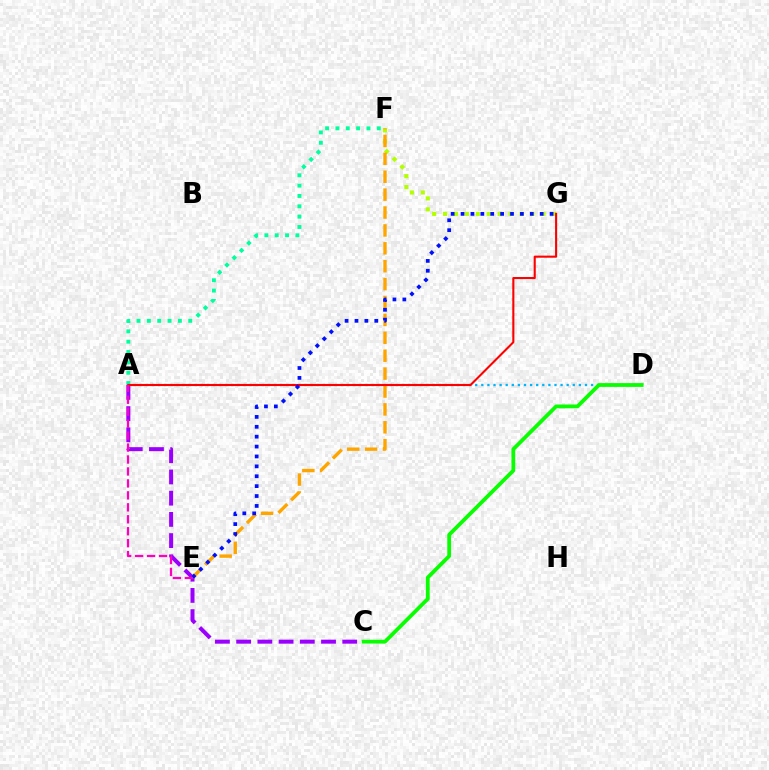{('F', 'G'): [{'color': '#b3ff00', 'line_style': 'dotted', 'thickness': 2.97}], ('A', 'C'): [{'color': '#9b00ff', 'line_style': 'dashed', 'thickness': 2.88}], ('A', 'D'): [{'color': '#00b5ff', 'line_style': 'dotted', 'thickness': 1.66}], ('E', 'F'): [{'color': '#ffa500', 'line_style': 'dashed', 'thickness': 2.43}], ('A', 'F'): [{'color': '#00ff9d', 'line_style': 'dotted', 'thickness': 2.81}], ('C', 'D'): [{'color': '#08ff00', 'line_style': 'solid', 'thickness': 2.72}], ('A', 'G'): [{'color': '#ff0000', 'line_style': 'solid', 'thickness': 1.51}], ('E', 'G'): [{'color': '#0010ff', 'line_style': 'dotted', 'thickness': 2.69}], ('A', 'E'): [{'color': '#ff00bd', 'line_style': 'dashed', 'thickness': 1.62}]}